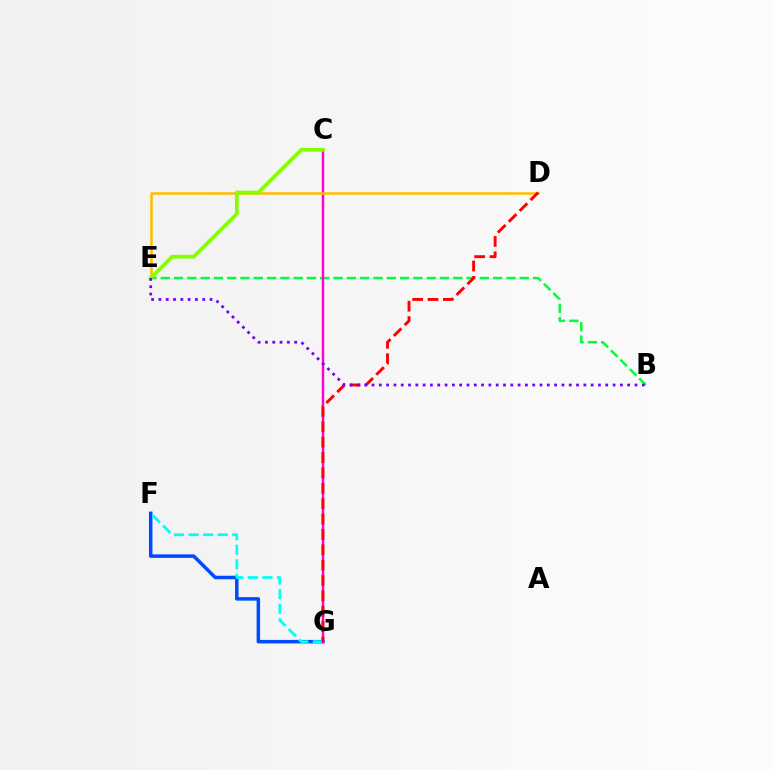{('F', 'G'): [{'color': '#004bff', 'line_style': 'solid', 'thickness': 2.52}, {'color': '#00fff6', 'line_style': 'dashed', 'thickness': 1.98}], ('B', 'E'): [{'color': '#00ff39', 'line_style': 'dashed', 'thickness': 1.81}, {'color': '#7200ff', 'line_style': 'dotted', 'thickness': 1.98}], ('C', 'G'): [{'color': '#ff00cf', 'line_style': 'solid', 'thickness': 1.77}], ('D', 'E'): [{'color': '#ffbd00', 'line_style': 'solid', 'thickness': 1.82}], ('C', 'E'): [{'color': '#84ff00', 'line_style': 'solid', 'thickness': 2.68}], ('D', 'G'): [{'color': '#ff0000', 'line_style': 'dashed', 'thickness': 2.09}]}